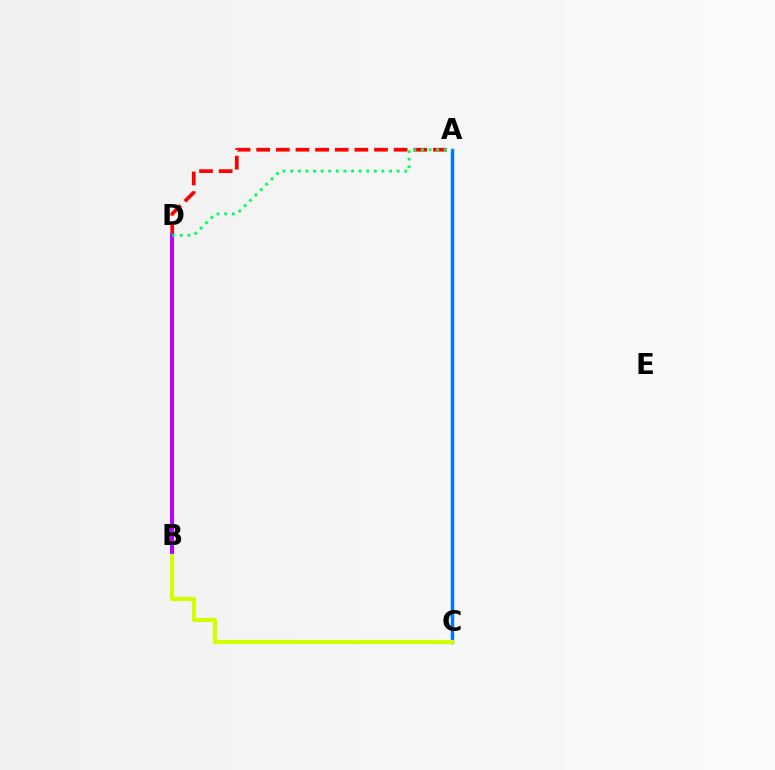{('A', 'D'): [{'color': '#ff0000', 'line_style': 'dashed', 'thickness': 2.67}, {'color': '#00ff5c', 'line_style': 'dotted', 'thickness': 2.07}], ('B', 'D'): [{'color': '#b900ff', 'line_style': 'solid', 'thickness': 2.87}], ('A', 'C'): [{'color': '#0074ff', 'line_style': 'solid', 'thickness': 2.5}], ('B', 'C'): [{'color': '#d1ff00', 'line_style': 'solid', 'thickness': 3.0}]}